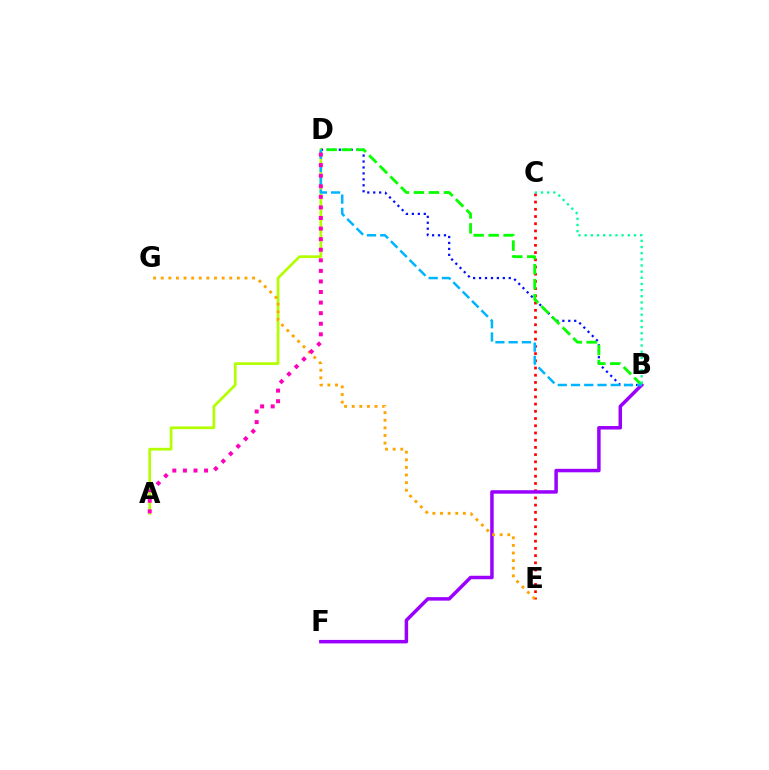{('A', 'D'): [{'color': '#b3ff00', 'line_style': 'solid', 'thickness': 1.96}, {'color': '#ff00bd', 'line_style': 'dotted', 'thickness': 2.87}], ('C', 'E'): [{'color': '#ff0000', 'line_style': 'dotted', 'thickness': 1.96}], ('B', 'D'): [{'color': '#0010ff', 'line_style': 'dotted', 'thickness': 1.61}, {'color': '#08ff00', 'line_style': 'dashed', 'thickness': 2.04}, {'color': '#00b5ff', 'line_style': 'dashed', 'thickness': 1.8}], ('B', 'F'): [{'color': '#9b00ff', 'line_style': 'solid', 'thickness': 2.51}], ('E', 'G'): [{'color': '#ffa500', 'line_style': 'dotted', 'thickness': 2.07}], ('B', 'C'): [{'color': '#00ff9d', 'line_style': 'dotted', 'thickness': 1.67}]}